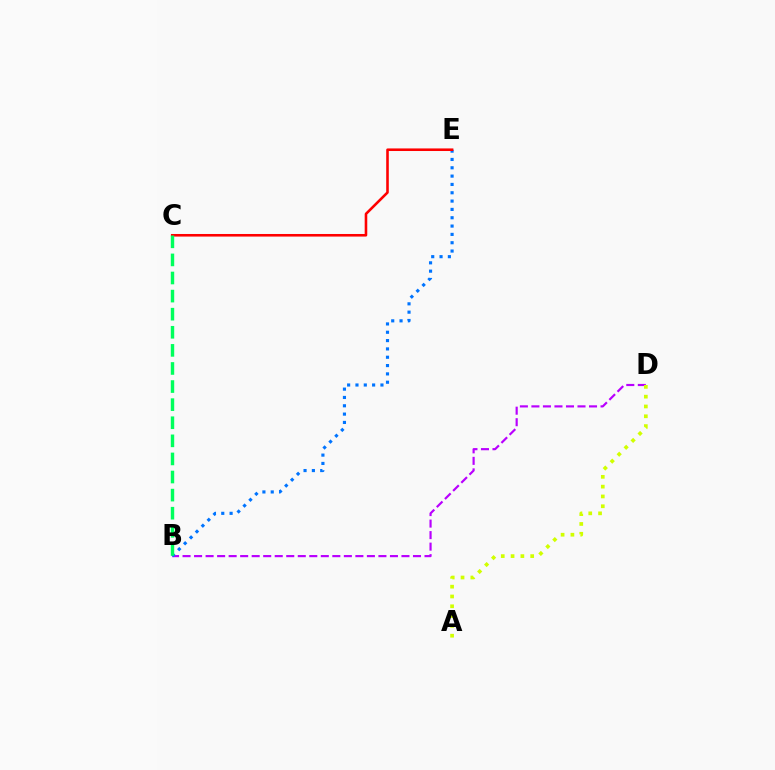{('B', 'D'): [{'color': '#b900ff', 'line_style': 'dashed', 'thickness': 1.57}], ('B', 'E'): [{'color': '#0074ff', 'line_style': 'dotted', 'thickness': 2.26}], ('C', 'E'): [{'color': '#ff0000', 'line_style': 'solid', 'thickness': 1.86}], ('A', 'D'): [{'color': '#d1ff00', 'line_style': 'dotted', 'thickness': 2.66}], ('B', 'C'): [{'color': '#00ff5c', 'line_style': 'dashed', 'thickness': 2.46}]}